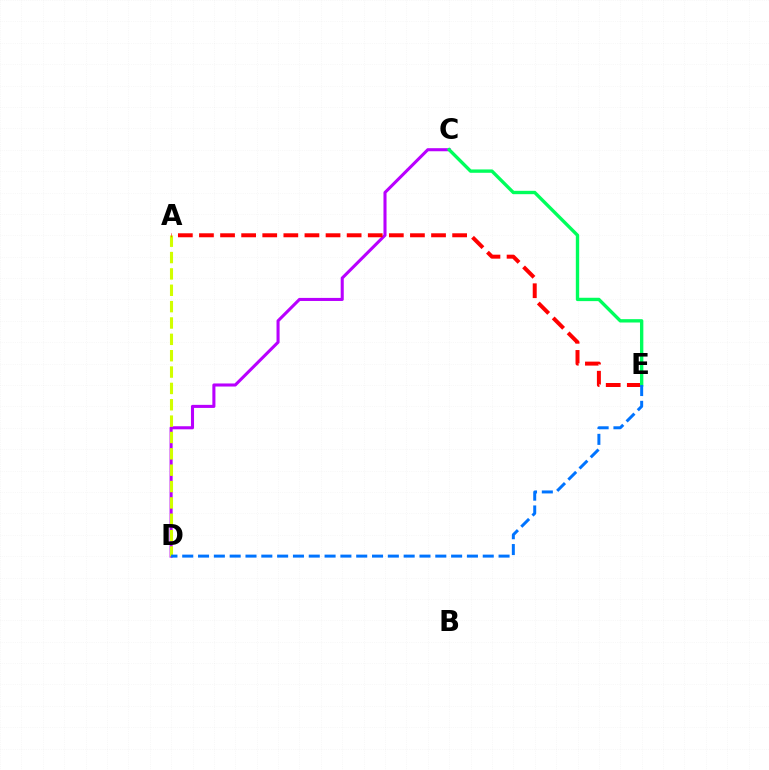{('C', 'D'): [{'color': '#b900ff', 'line_style': 'solid', 'thickness': 2.21}], ('A', 'D'): [{'color': '#d1ff00', 'line_style': 'dashed', 'thickness': 2.22}], ('A', 'E'): [{'color': '#ff0000', 'line_style': 'dashed', 'thickness': 2.87}], ('C', 'E'): [{'color': '#00ff5c', 'line_style': 'solid', 'thickness': 2.42}], ('D', 'E'): [{'color': '#0074ff', 'line_style': 'dashed', 'thickness': 2.15}]}